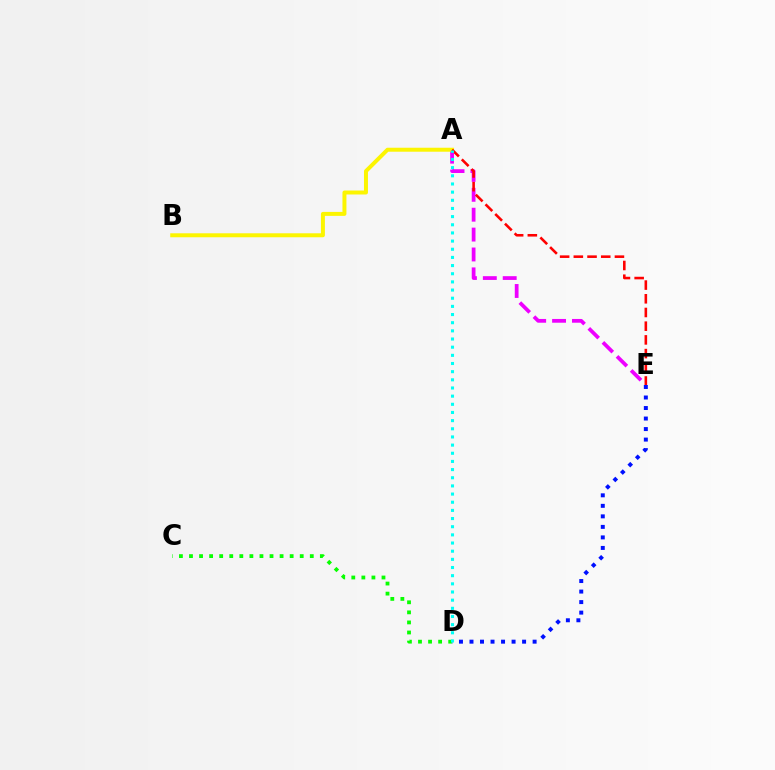{('C', 'D'): [{'color': '#08ff00', 'line_style': 'dotted', 'thickness': 2.73}], ('A', 'E'): [{'color': '#ee00ff', 'line_style': 'dashed', 'thickness': 2.7}, {'color': '#ff0000', 'line_style': 'dashed', 'thickness': 1.86}], ('A', 'B'): [{'color': '#fcf500', 'line_style': 'solid', 'thickness': 2.86}], ('D', 'E'): [{'color': '#0010ff', 'line_style': 'dotted', 'thickness': 2.86}], ('A', 'D'): [{'color': '#00fff6', 'line_style': 'dotted', 'thickness': 2.22}]}